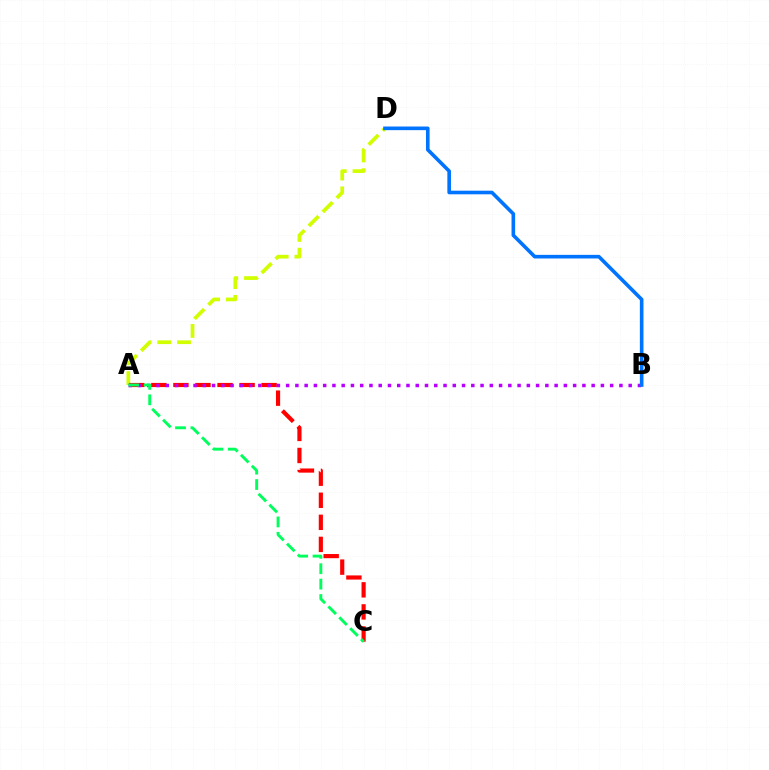{('A', 'D'): [{'color': '#d1ff00', 'line_style': 'dashed', 'thickness': 2.68}], ('A', 'C'): [{'color': '#ff0000', 'line_style': 'dashed', 'thickness': 3.0}, {'color': '#00ff5c', 'line_style': 'dashed', 'thickness': 2.09}], ('A', 'B'): [{'color': '#b900ff', 'line_style': 'dotted', 'thickness': 2.52}], ('B', 'D'): [{'color': '#0074ff', 'line_style': 'solid', 'thickness': 2.6}]}